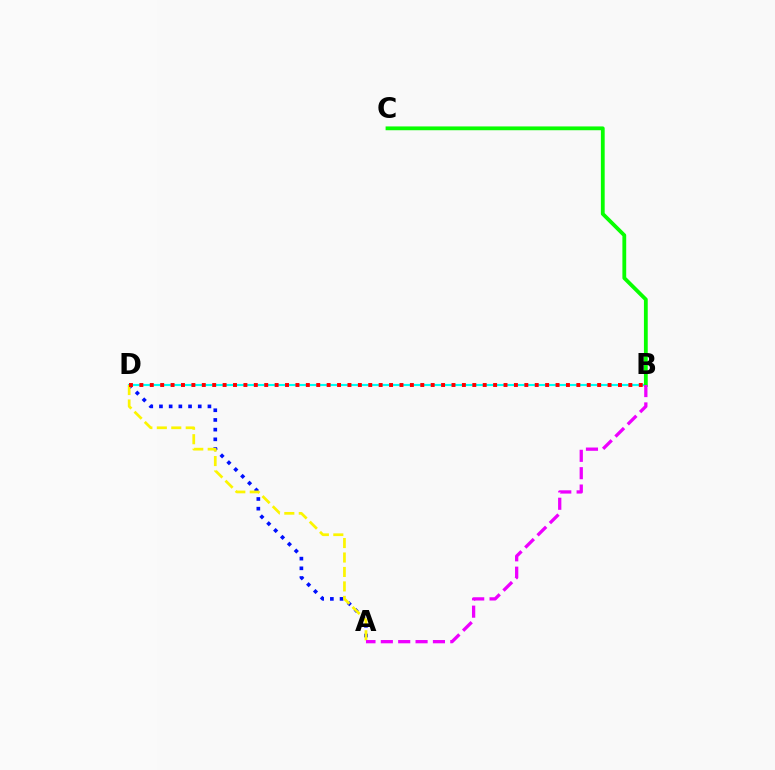{('A', 'D'): [{'color': '#0010ff', 'line_style': 'dotted', 'thickness': 2.63}, {'color': '#fcf500', 'line_style': 'dashed', 'thickness': 1.96}], ('B', 'D'): [{'color': '#00fff6', 'line_style': 'solid', 'thickness': 1.53}, {'color': '#ff0000', 'line_style': 'dotted', 'thickness': 2.83}], ('B', 'C'): [{'color': '#08ff00', 'line_style': 'solid', 'thickness': 2.74}], ('A', 'B'): [{'color': '#ee00ff', 'line_style': 'dashed', 'thickness': 2.36}]}